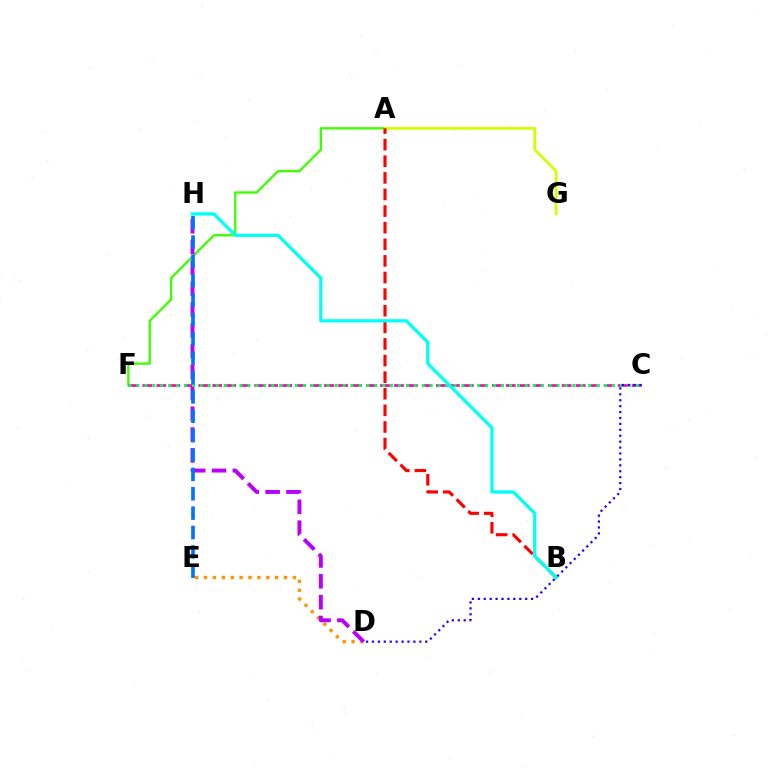{('A', 'F'): [{'color': '#3dff00', 'line_style': 'solid', 'thickness': 1.67}], ('A', 'G'): [{'color': '#d1ff00', 'line_style': 'solid', 'thickness': 1.99}], ('D', 'E'): [{'color': '#ff9400', 'line_style': 'dotted', 'thickness': 2.41}], ('D', 'H'): [{'color': '#b900ff', 'line_style': 'dashed', 'thickness': 2.83}], ('C', 'F'): [{'color': '#ff00ac', 'line_style': 'dashed', 'thickness': 1.9}, {'color': '#00ff5c', 'line_style': 'dotted', 'thickness': 2.15}], ('C', 'D'): [{'color': '#2500ff', 'line_style': 'dotted', 'thickness': 1.61}], ('E', 'H'): [{'color': '#0074ff', 'line_style': 'dashed', 'thickness': 2.63}], ('A', 'B'): [{'color': '#ff0000', 'line_style': 'dashed', 'thickness': 2.26}], ('B', 'H'): [{'color': '#00fff6', 'line_style': 'solid', 'thickness': 2.34}]}